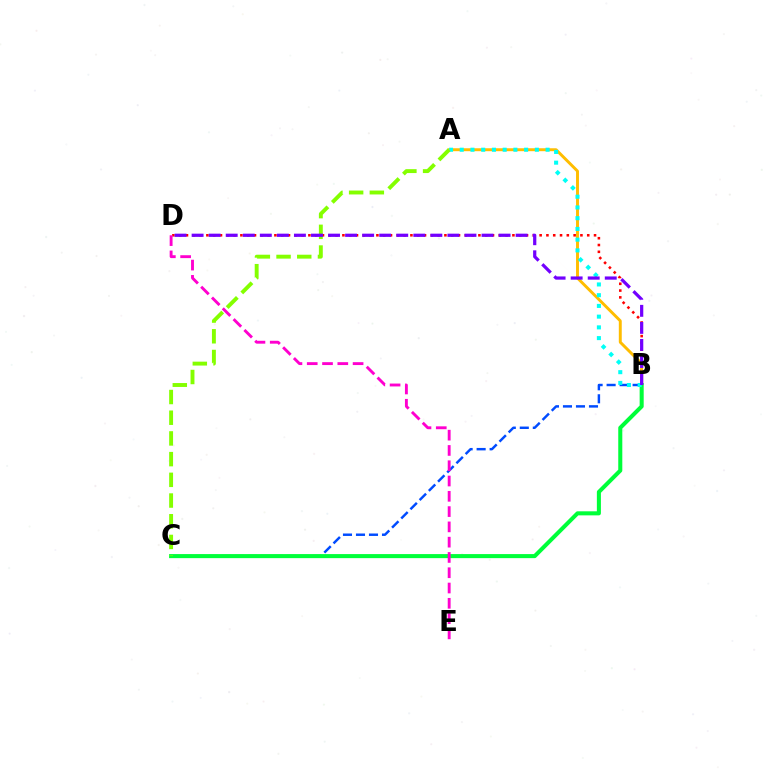{('B', 'D'): [{'color': '#ff0000', 'line_style': 'dotted', 'thickness': 1.85}, {'color': '#7200ff', 'line_style': 'dashed', 'thickness': 2.32}], ('B', 'C'): [{'color': '#004bff', 'line_style': 'dashed', 'thickness': 1.77}, {'color': '#00ff39', 'line_style': 'solid', 'thickness': 2.92}], ('A', 'B'): [{'color': '#ffbd00', 'line_style': 'solid', 'thickness': 2.11}, {'color': '#00fff6', 'line_style': 'dotted', 'thickness': 2.92}], ('D', 'E'): [{'color': '#ff00cf', 'line_style': 'dashed', 'thickness': 2.08}], ('A', 'C'): [{'color': '#84ff00', 'line_style': 'dashed', 'thickness': 2.81}]}